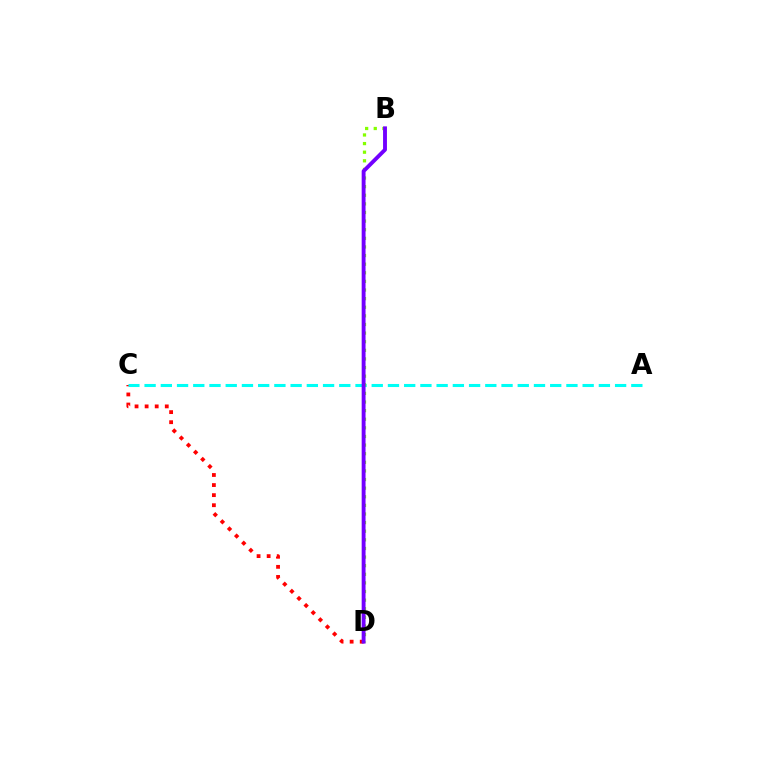{('C', 'D'): [{'color': '#ff0000', 'line_style': 'dotted', 'thickness': 2.74}], ('A', 'C'): [{'color': '#00fff6', 'line_style': 'dashed', 'thickness': 2.2}], ('B', 'D'): [{'color': '#84ff00', 'line_style': 'dotted', 'thickness': 2.34}, {'color': '#7200ff', 'line_style': 'solid', 'thickness': 2.79}]}